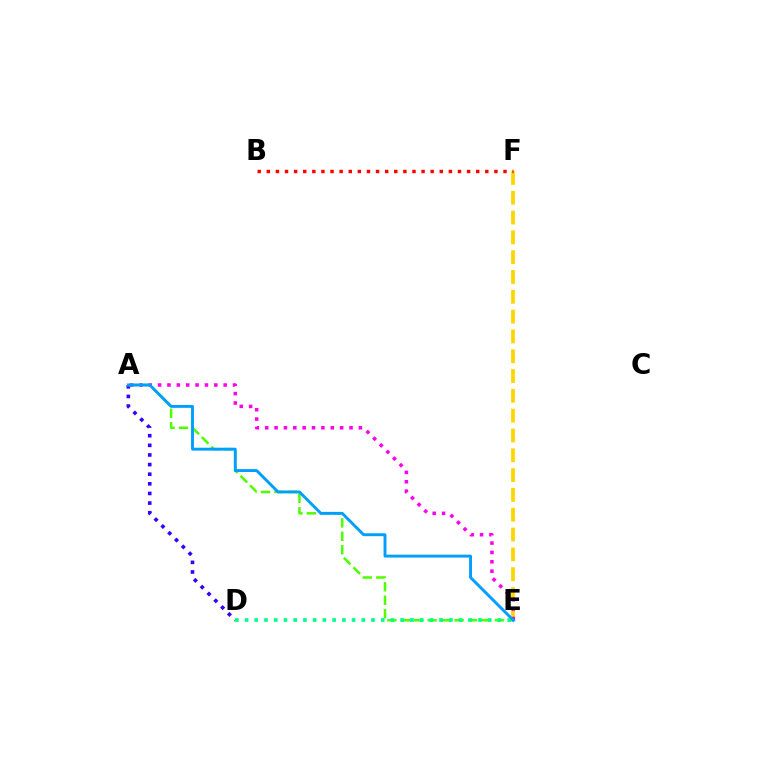{('A', 'D'): [{'color': '#3700ff', 'line_style': 'dotted', 'thickness': 2.61}], ('A', 'E'): [{'color': '#4fff00', 'line_style': 'dashed', 'thickness': 1.83}, {'color': '#ff00ed', 'line_style': 'dotted', 'thickness': 2.55}, {'color': '#009eff', 'line_style': 'solid', 'thickness': 2.09}], ('E', 'F'): [{'color': '#ffd500', 'line_style': 'dashed', 'thickness': 2.69}], ('D', 'E'): [{'color': '#00ff86', 'line_style': 'dotted', 'thickness': 2.64}], ('B', 'F'): [{'color': '#ff0000', 'line_style': 'dotted', 'thickness': 2.47}]}